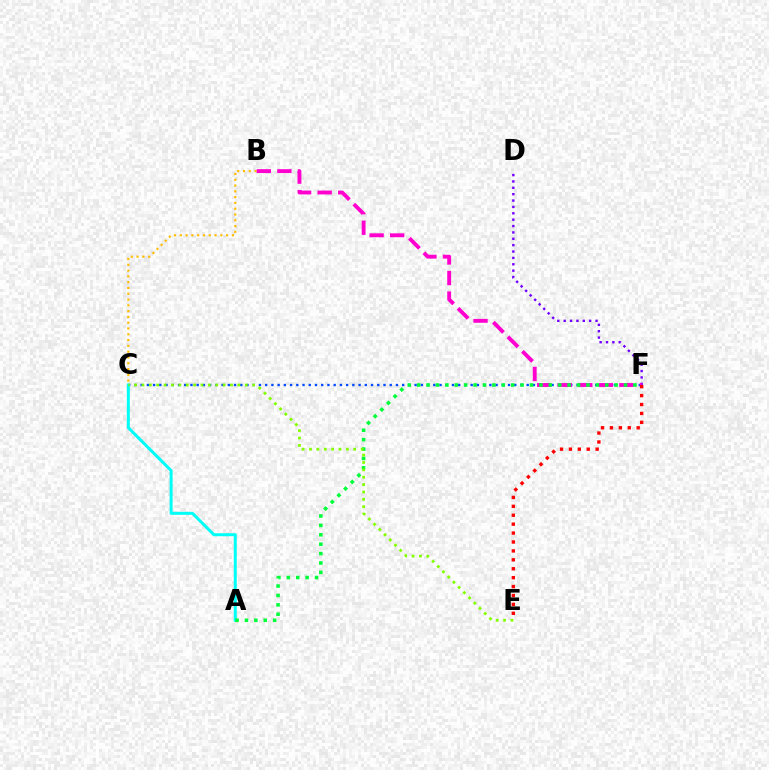{('C', 'F'): [{'color': '#004bff', 'line_style': 'dotted', 'thickness': 1.69}], ('D', 'F'): [{'color': '#7200ff', 'line_style': 'dotted', 'thickness': 1.73}], ('B', 'C'): [{'color': '#ffbd00', 'line_style': 'dotted', 'thickness': 1.57}], ('B', 'F'): [{'color': '#ff00cf', 'line_style': 'dashed', 'thickness': 2.79}], ('A', 'C'): [{'color': '#00fff6', 'line_style': 'solid', 'thickness': 2.15}], ('A', 'F'): [{'color': '#00ff39', 'line_style': 'dotted', 'thickness': 2.56}], ('E', 'F'): [{'color': '#ff0000', 'line_style': 'dotted', 'thickness': 2.42}], ('C', 'E'): [{'color': '#84ff00', 'line_style': 'dotted', 'thickness': 2.01}]}